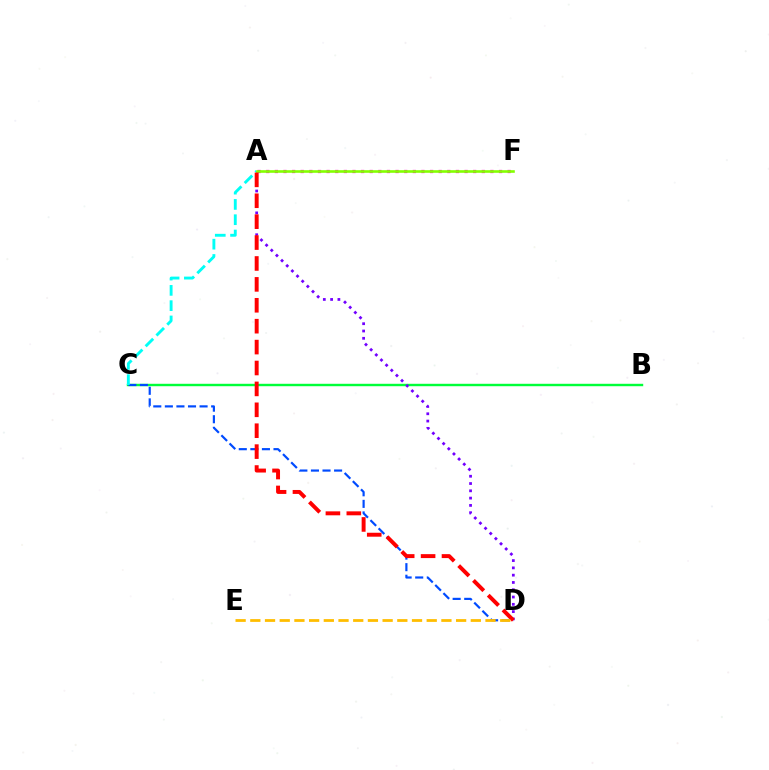{('B', 'C'): [{'color': '#00ff39', 'line_style': 'solid', 'thickness': 1.74}], ('A', 'F'): [{'color': '#ff00cf', 'line_style': 'dotted', 'thickness': 2.34}, {'color': '#84ff00', 'line_style': 'solid', 'thickness': 1.88}], ('C', 'D'): [{'color': '#004bff', 'line_style': 'dashed', 'thickness': 1.57}], ('A', 'C'): [{'color': '#00fff6', 'line_style': 'dashed', 'thickness': 2.08}], ('A', 'D'): [{'color': '#7200ff', 'line_style': 'dotted', 'thickness': 1.98}, {'color': '#ff0000', 'line_style': 'dashed', 'thickness': 2.84}], ('D', 'E'): [{'color': '#ffbd00', 'line_style': 'dashed', 'thickness': 2.0}]}